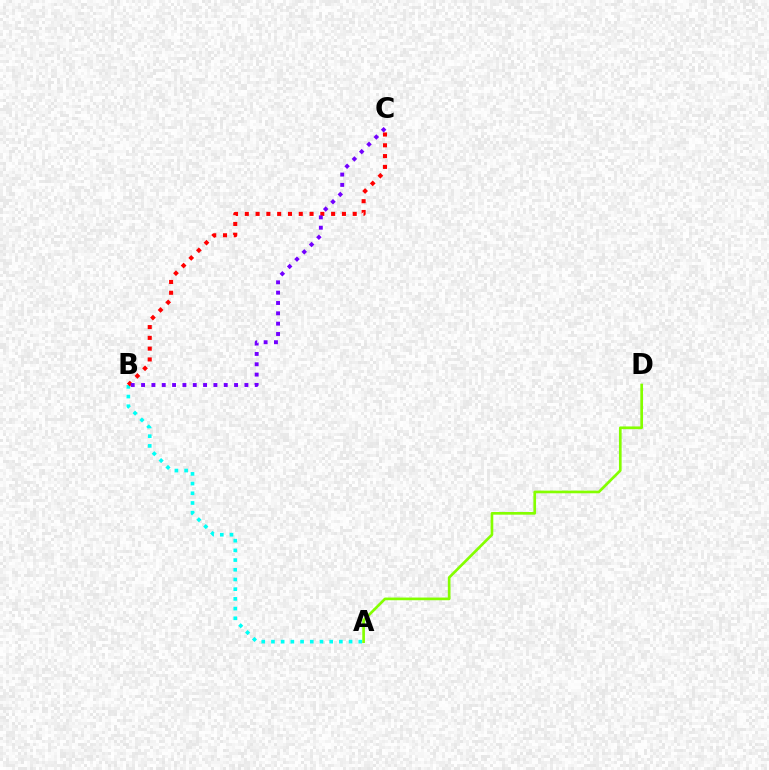{('A', 'B'): [{'color': '#00fff6', 'line_style': 'dotted', 'thickness': 2.64}], ('A', 'D'): [{'color': '#84ff00', 'line_style': 'solid', 'thickness': 1.93}], ('B', 'C'): [{'color': '#ff0000', 'line_style': 'dotted', 'thickness': 2.93}, {'color': '#7200ff', 'line_style': 'dotted', 'thickness': 2.81}]}